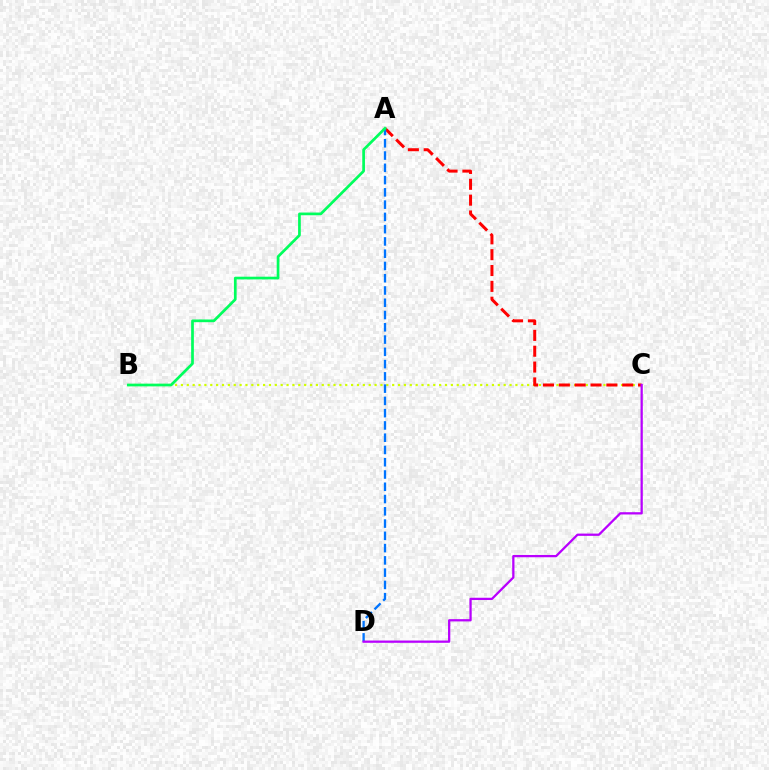{('B', 'C'): [{'color': '#d1ff00', 'line_style': 'dotted', 'thickness': 1.59}], ('A', 'C'): [{'color': '#ff0000', 'line_style': 'dashed', 'thickness': 2.15}], ('A', 'D'): [{'color': '#0074ff', 'line_style': 'dashed', 'thickness': 1.67}], ('A', 'B'): [{'color': '#00ff5c', 'line_style': 'solid', 'thickness': 1.95}], ('C', 'D'): [{'color': '#b900ff', 'line_style': 'solid', 'thickness': 1.63}]}